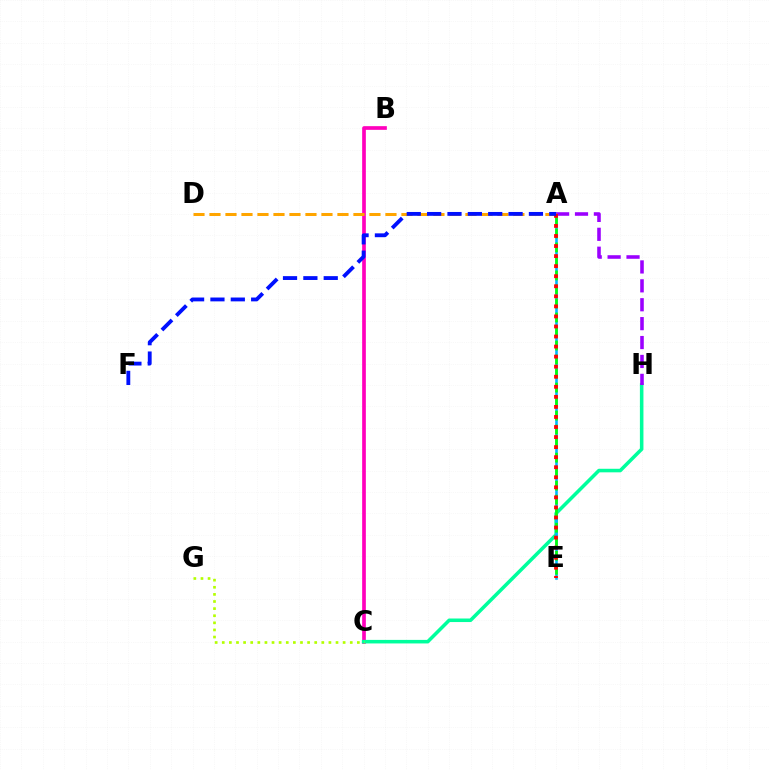{('B', 'C'): [{'color': '#ff00bd', 'line_style': 'solid', 'thickness': 2.65}], ('C', 'H'): [{'color': '#00ff9d', 'line_style': 'solid', 'thickness': 2.55}], ('A', 'E'): [{'color': '#00b5ff', 'line_style': 'solid', 'thickness': 1.87}, {'color': '#08ff00', 'line_style': 'dashed', 'thickness': 1.9}, {'color': '#ff0000', 'line_style': 'dotted', 'thickness': 2.73}], ('C', 'G'): [{'color': '#b3ff00', 'line_style': 'dotted', 'thickness': 1.93}], ('A', 'H'): [{'color': '#9b00ff', 'line_style': 'dashed', 'thickness': 2.57}], ('A', 'D'): [{'color': '#ffa500', 'line_style': 'dashed', 'thickness': 2.17}], ('A', 'F'): [{'color': '#0010ff', 'line_style': 'dashed', 'thickness': 2.77}]}